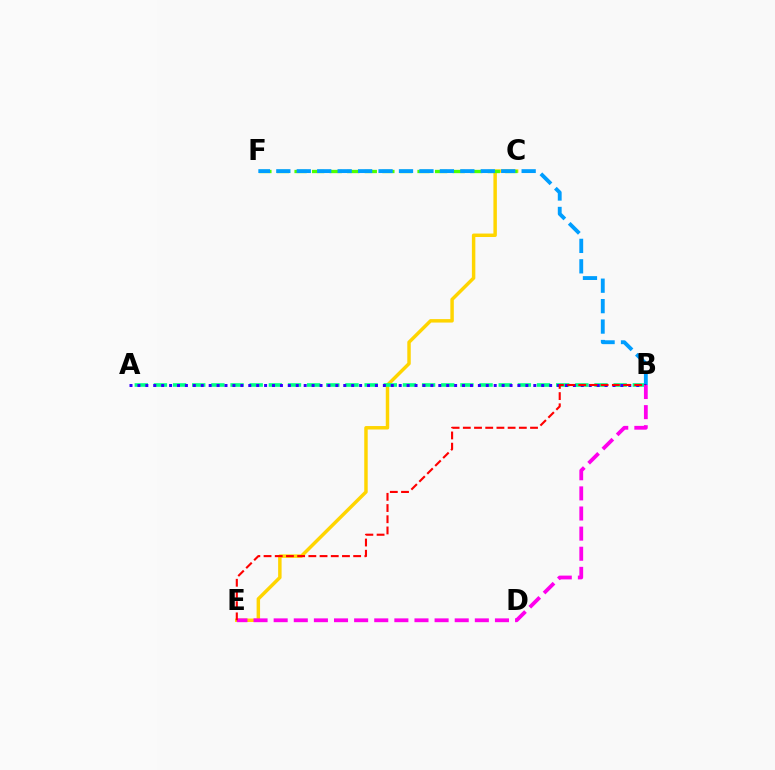{('C', 'E'): [{'color': '#ffd500', 'line_style': 'solid', 'thickness': 2.49}], ('C', 'F'): [{'color': '#4fff00', 'line_style': 'dashed', 'thickness': 2.39}], ('A', 'B'): [{'color': '#00ff86', 'line_style': 'dashed', 'thickness': 2.6}, {'color': '#3700ff', 'line_style': 'dotted', 'thickness': 2.15}], ('B', 'F'): [{'color': '#009eff', 'line_style': 'dashed', 'thickness': 2.78}], ('B', 'E'): [{'color': '#ff00ed', 'line_style': 'dashed', 'thickness': 2.73}, {'color': '#ff0000', 'line_style': 'dashed', 'thickness': 1.52}]}